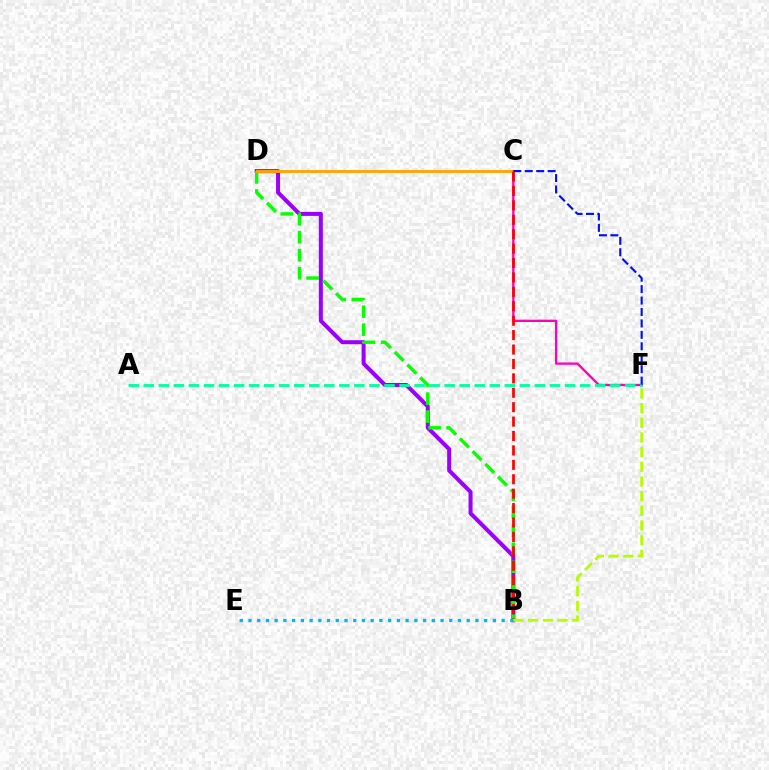{('B', 'D'): [{'color': '#9b00ff', 'line_style': 'solid', 'thickness': 2.9}, {'color': '#08ff00', 'line_style': 'dashed', 'thickness': 2.45}], ('C', 'F'): [{'color': '#ff00bd', 'line_style': 'solid', 'thickness': 1.68}, {'color': '#0010ff', 'line_style': 'dashed', 'thickness': 1.55}], ('A', 'F'): [{'color': '#00ff9d', 'line_style': 'dashed', 'thickness': 2.04}], ('C', 'D'): [{'color': '#ffa500', 'line_style': 'solid', 'thickness': 2.06}], ('B', 'C'): [{'color': '#ff0000', 'line_style': 'dashed', 'thickness': 1.96}], ('B', 'E'): [{'color': '#00b5ff', 'line_style': 'dotted', 'thickness': 2.37}], ('B', 'F'): [{'color': '#b3ff00', 'line_style': 'dashed', 'thickness': 1.99}]}